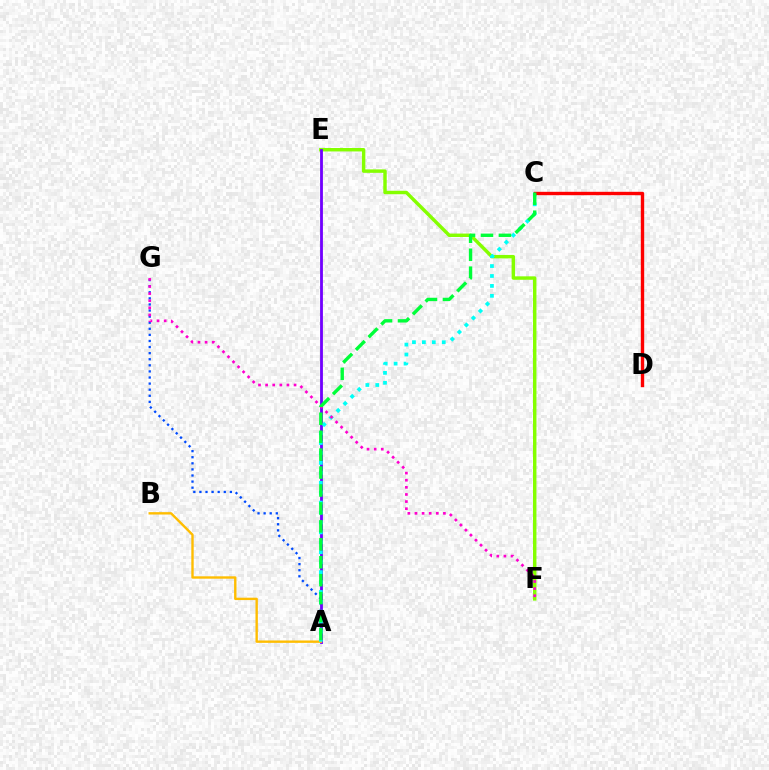{('A', 'G'): [{'color': '#004bff', 'line_style': 'dotted', 'thickness': 1.65}], ('E', 'F'): [{'color': '#84ff00', 'line_style': 'solid', 'thickness': 2.48}], ('A', 'E'): [{'color': '#7200ff', 'line_style': 'solid', 'thickness': 2.03}], ('A', 'B'): [{'color': '#ffbd00', 'line_style': 'solid', 'thickness': 1.71}], ('A', 'C'): [{'color': '#00fff6', 'line_style': 'dotted', 'thickness': 2.7}, {'color': '#00ff39', 'line_style': 'dashed', 'thickness': 2.44}], ('C', 'D'): [{'color': '#ff0000', 'line_style': 'solid', 'thickness': 2.43}], ('F', 'G'): [{'color': '#ff00cf', 'line_style': 'dotted', 'thickness': 1.93}]}